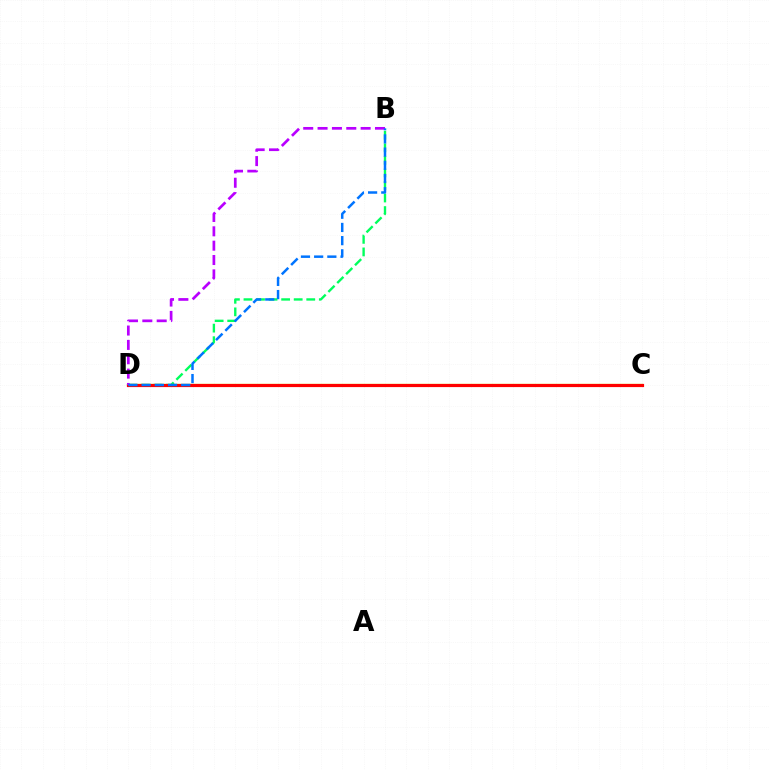{('C', 'D'): [{'color': '#d1ff00', 'line_style': 'solid', 'thickness': 1.64}, {'color': '#ff0000', 'line_style': 'solid', 'thickness': 2.29}], ('B', 'D'): [{'color': '#00ff5c', 'line_style': 'dashed', 'thickness': 1.71}, {'color': '#b900ff', 'line_style': 'dashed', 'thickness': 1.95}, {'color': '#0074ff', 'line_style': 'dashed', 'thickness': 1.79}]}